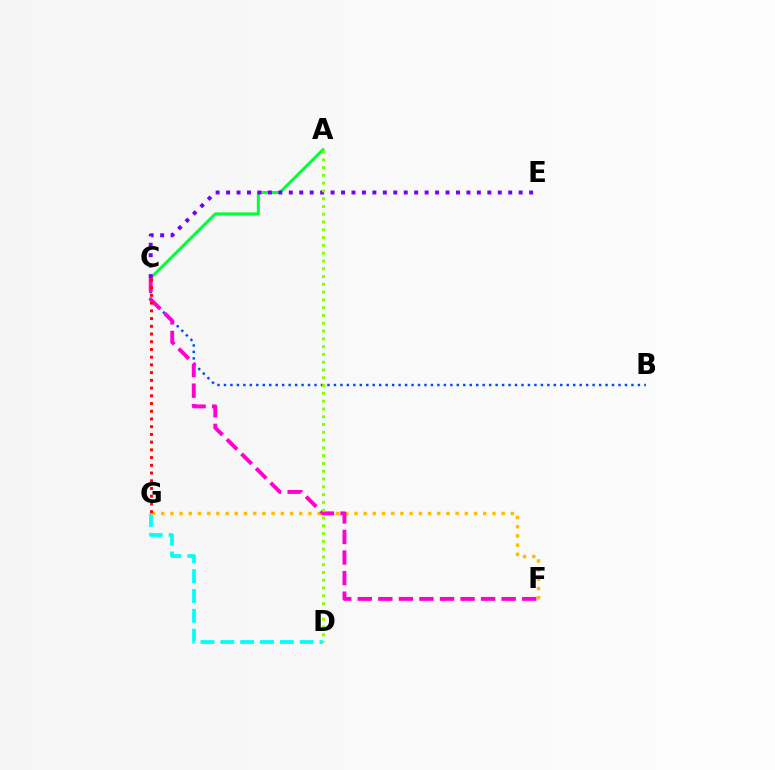{('D', 'G'): [{'color': '#00fff6', 'line_style': 'dashed', 'thickness': 2.7}], ('B', 'C'): [{'color': '#004bff', 'line_style': 'dotted', 'thickness': 1.76}], ('A', 'C'): [{'color': '#00ff39', 'line_style': 'solid', 'thickness': 2.15}], ('F', 'G'): [{'color': '#ffbd00', 'line_style': 'dotted', 'thickness': 2.5}], ('C', 'E'): [{'color': '#7200ff', 'line_style': 'dotted', 'thickness': 2.84}], ('C', 'F'): [{'color': '#ff00cf', 'line_style': 'dashed', 'thickness': 2.79}], ('A', 'D'): [{'color': '#84ff00', 'line_style': 'dotted', 'thickness': 2.12}], ('C', 'G'): [{'color': '#ff0000', 'line_style': 'dotted', 'thickness': 2.1}]}